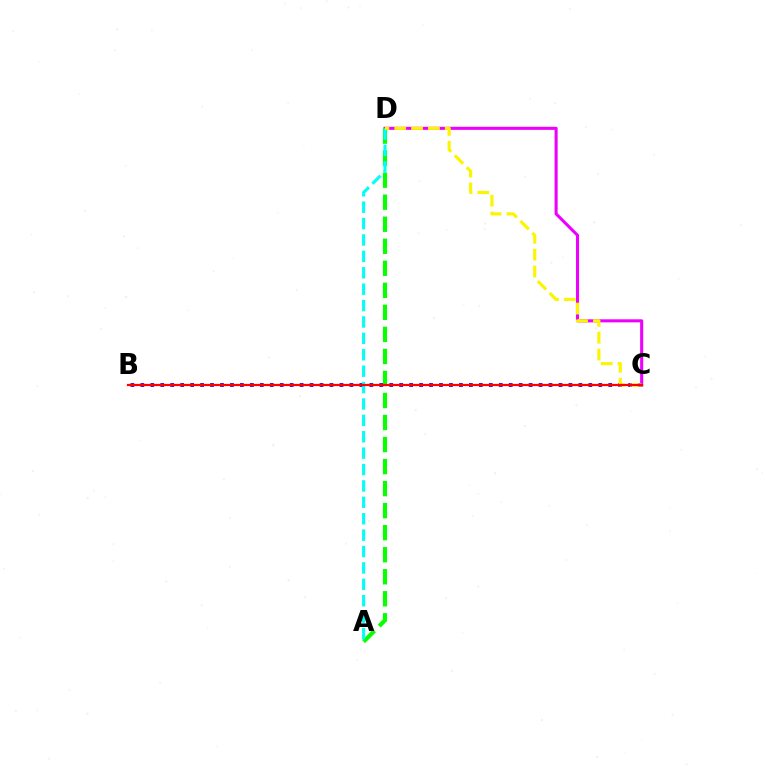{('B', 'C'): [{'color': '#0010ff', 'line_style': 'dotted', 'thickness': 2.7}, {'color': '#ff0000', 'line_style': 'solid', 'thickness': 1.61}], ('C', 'D'): [{'color': '#ee00ff', 'line_style': 'solid', 'thickness': 2.2}, {'color': '#fcf500', 'line_style': 'dashed', 'thickness': 2.29}], ('A', 'D'): [{'color': '#08ff00', 'line_style': 'dashed', 'thickness': 2.99}, {'color': '#00fff6', 'line_style': 'dashed', 'thickness': 2.23}]}